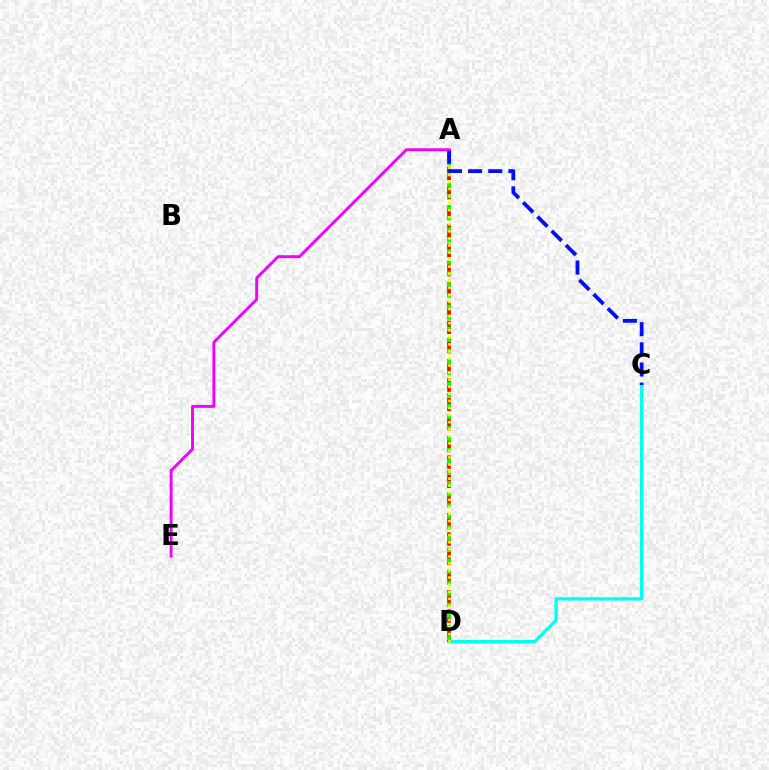{('C', 'D'): [{'color': '#00fff6', 'line_style': 'solid', 'thickness': 2.38}], ('A', 'D'): [{'color': '#ff0000', 'line_style': 'dashed', 'thickness': 2.61}, {'color': '#08ff00', 'line_style': 'dotted', 'thickness': 3.0}, {'color': '#fcf500', 'line_style': 'dotted', 'thickness': 1.92}], ('A', 'C'): [{'color': '#0010ff', 'line_style': 'dashed', 'thickness': 2.74}], ('A', 'E'): [{'color': '#ee00ff', 'line_style': 'solid', 'thickness': 2.09}]}